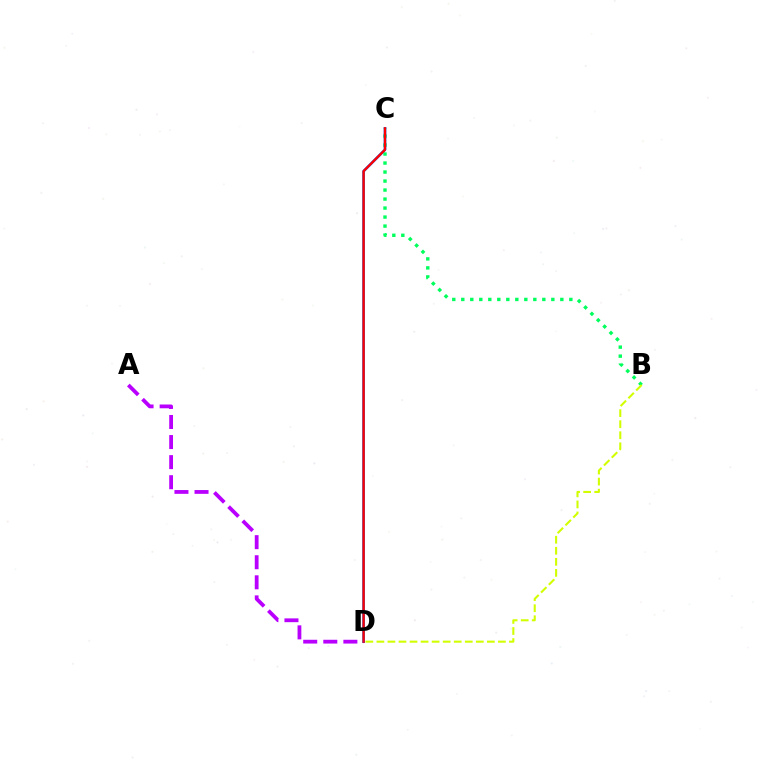{('B', 'C'): [{'color': '#00ff5c', 'line_style': 'dotted', 'thickness': 2.45}], ('B', 'D'): [{'color': '#d1ff00', 'line_style': 'dashed', 'thickness': 1.5}], ('C', 'D'): [{'color': '#0074ff', 'line_style': 'solid', 'thickness': 1.93}, {'color': '#ff0000', 'line_style': 'solid', 'thickness': 1.67}], ('A', 'D'): [{'color': '#b900ff', 'line_style': 'dashed', 'thickness': 2.73}]}